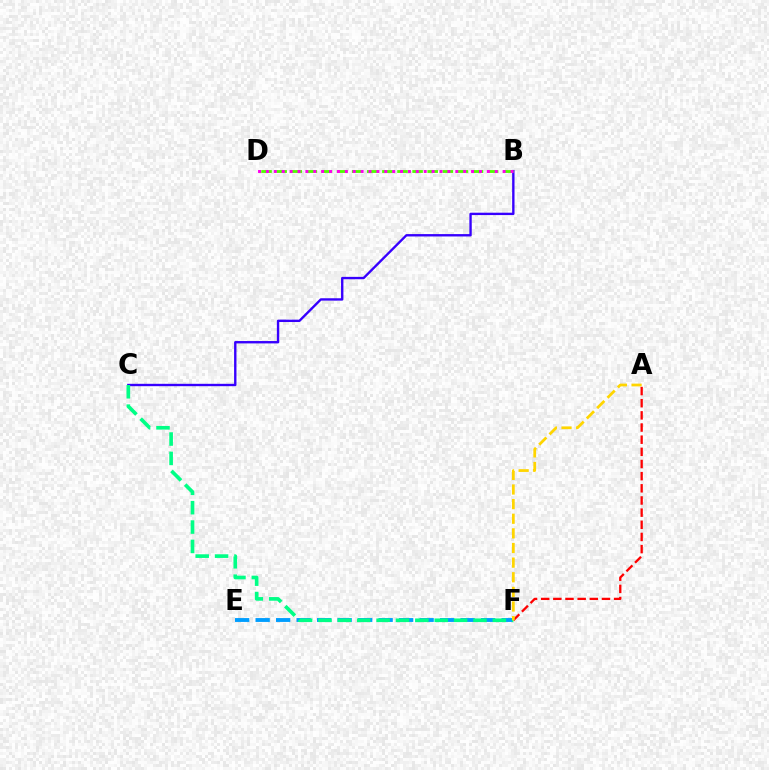{('E', 'F'): [{'color': '#009eff', 'line_style': 'dashed', 'thickness': 2.78}], ('B', 'C'): [{'color': '#3700ff', 'line_style': 'solid', 'thickness': 1.71}], ('A', 'F'): [{'color': '#ff0000', 'line_style': 'dashed', 'thickness': 1.65}, {'color': '#ffd500', 'line_style': 'dashed', 'thickness': 1.99}], ('C', 'F'): [{'color': '#00ff86', 'line_style': 'dashed', 'thickness': 2.63}], ('B', 'D'): [{'color': '#4fff00', 'line_style': 'dashed', 'thickness': 2.05}, {'color': '#ff00ed', 'line_style': 'dotted', 'thickness': 2.14}]}